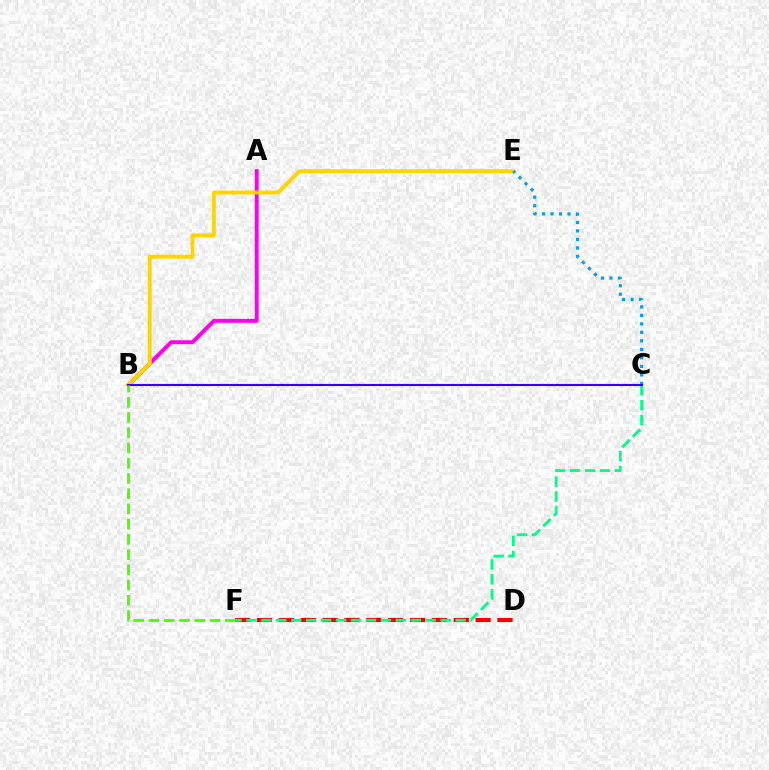{('D', 'F'): [{'color': '#ff0000', 'line_style': 'dashed', 'thickness': 2.97}], ('A', 'B'): [{'color': '#ff00ed', 'line_style': 'solid', 'thickness': 2.83}], ('C', 'F'): [{'color': '#00ff86', 'line_style': 'dashed', 'thickness': 2.03}], ('B', 'E'): [{'color': '#ffd500', 'line_style': 'solid', 'thickness': 2.78}], ('C', 'E'): [{'color': '#009eff', 'line_style': 'dotted', 'thickness': 2.31}], ('B', 'C'): [{'color': '#3700ff', 'line_style': 'solid', 'thickness': 1.53}], ('B', 'F'): [{'color': '#4fff00', 'line_style': 'dashed', 'thickness': 2.07}]}